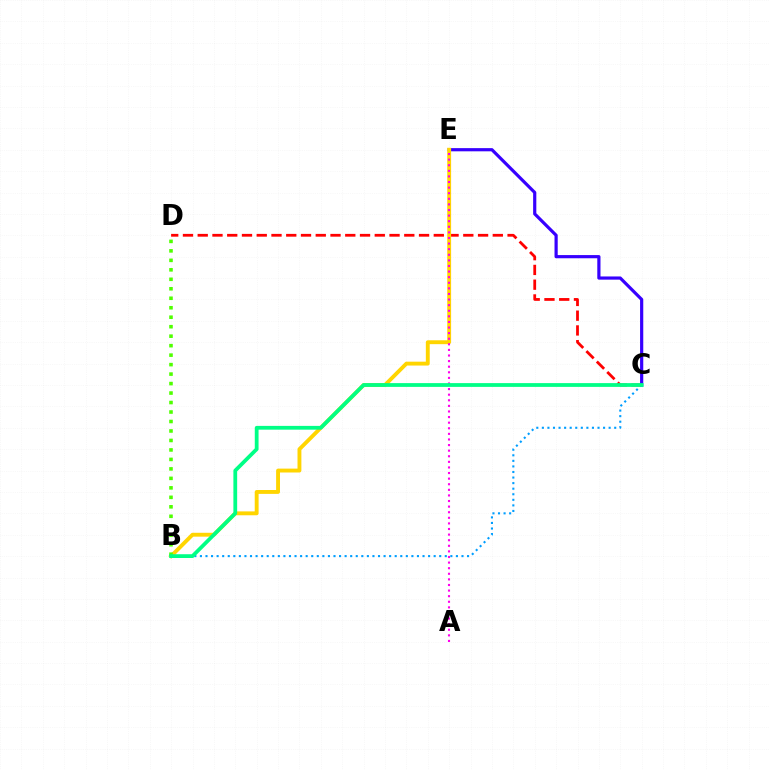{('C', 'D'): [{'color': '#ff0000', 'line_style': 'dashed', 'thickness': 2.0}], ('C', 'E'): [{'color': '#3700ff', 'line_style': 'solid', 'thickness': 2.3}], ('B', 'C'): [{'color': '#009eff', 'line_style': 'dotted', 'thickness': 1.51}, {'color': '#00ff86', 'line_style': 'solid', 'thickness': 2.72}], ('B', 'E'): [{'color': '#ffd500', 'line_style': 'solid', 'thickness': 2.79}], ('B', 'D'): [{'color': '#4fff00', 'line_style': 'dotted', 'thickness': 2.58}], ('A', 'E'): [{'color': '#ff00ed', 'line_style': 'dotted', 'thickness': 1.52}]}